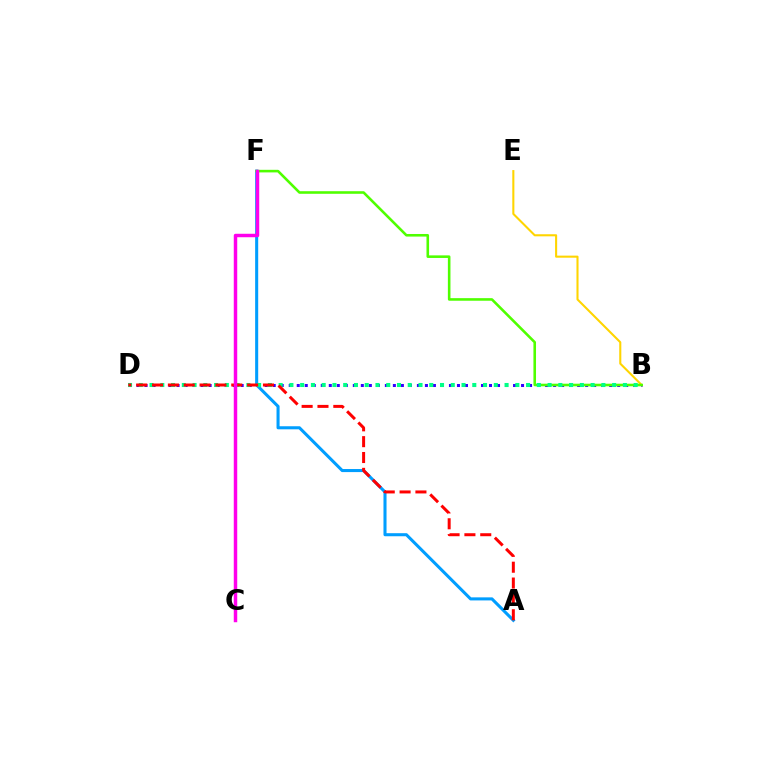{('B', 'D'): [{'color': '#3700ff', 'line_style': 'dotted', 'thickness': 2.18}, {'color': '#00ff86', 'line_style': 'dotted', 'thickness': 2.92}], ('B', 'E'): [{'color': '#ffd500', 'line_style': 'solid', 'thickness': 1.5}], ('A', 'F'): [{'color': '#009eff', 'line_style': 'solid', 'thickness': 2.2}], ('B', 'F'): [{'color': '#4fff00', 'line_style': 'solid', 'thickness': 1.86}], ('A', 'D'): [{'color': '#ff0000', 'line_style': 'dashed', 'thickness': 2.15}], ('C', 'F'): [{'color': '#ff00ed', 'line_style': 'solid', 'thickness': 2.49}]}